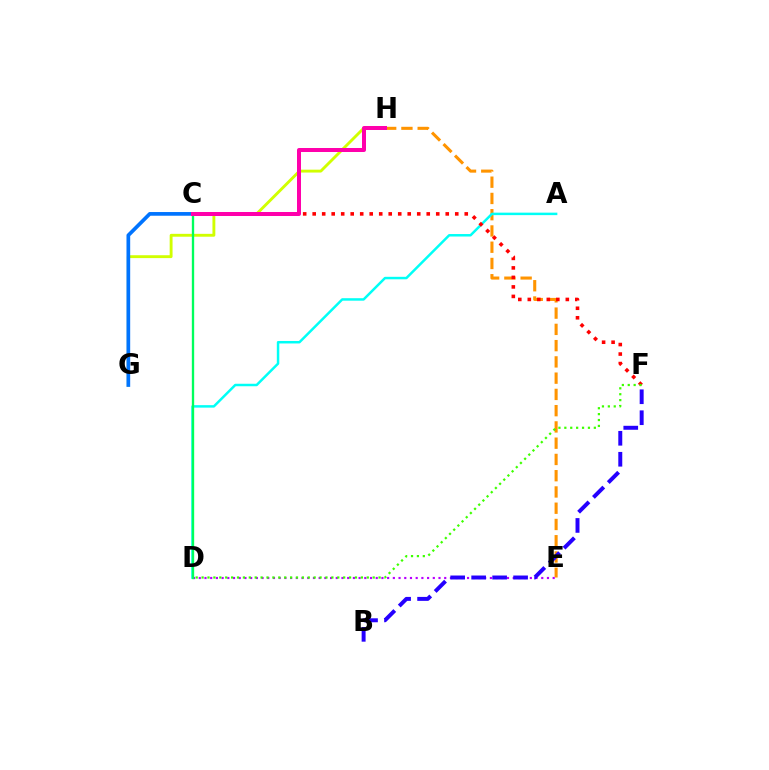{('E', 'H'): [{'color': '#ff9400', 'line_style': 'dashed', 'thickness': 2.21}], ('G', 'H'): [{'color': '#d1ff00', 'line_style': 'solid', 'thickness': 2.07}], ('C', 'G'): [{'color': '#0074ff', 'line_style': 'solid', 'thickness': 2.66}], ('A', 'D'): [{'color': '#00fff6', 'line_style': 'solid', 'thickness': 1.79}], ('D', 'E'): [{'color': '#b900ff', 'line_style': 'dotted', 'thickness': 1.55}], ('C', 'F'): [{'color': '#ff0000', 'line_style': 'dotted', 'thickness': 2.58}], ('C', 'D'): [{'color': '#00ff5c', 'line_style': 'solid', 'thickness': 1.68}], ('C', 'H'): [{'color': '#ff00ac', 'line_style': 'solid', 'thickness': 2.88}], ('B', 'F'): [{'color': '#2500ff', 'line_style': 'dashed', 'thickness': 2.85}], ('D', 'F'): [{'color': '#3dff00', 'line_style': 'dotted', 'thickness': 1.6}]}